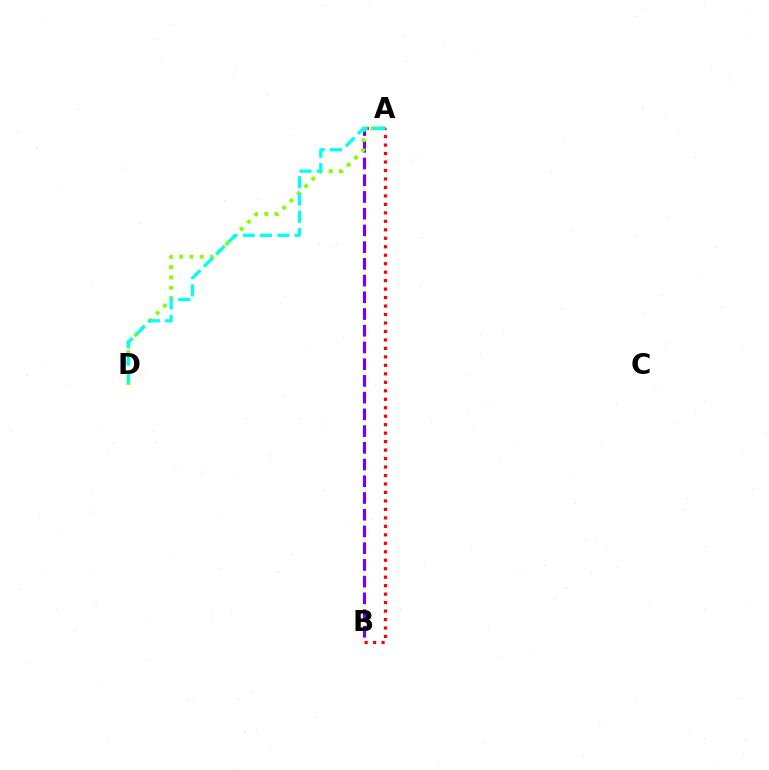{('A', 'B'): [{'color': '#7200ff', 'line_style': 'dashed', 'thickness': 2.27}, {'color': '#ff0000', 'line_style': 'dotted', 'thickness': 2.3}], ('A', 'D'): [{'color': '#84ff00', 'line_style': 'dotted', 'thickness': 2.79}, {'color': '#00fff6', 'line_style': 'dashed', 'thickness': 2.35}]}